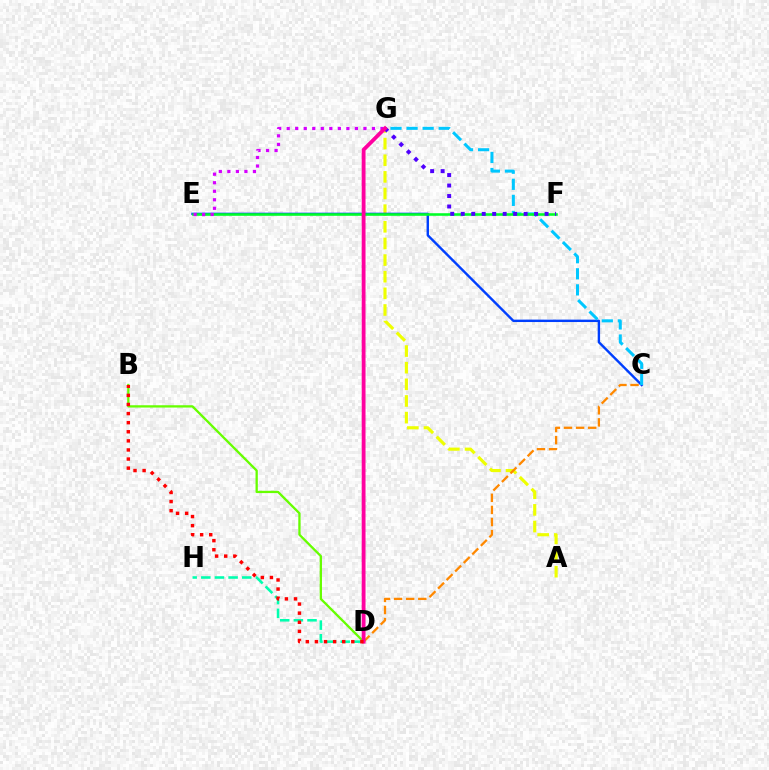{('A', 'G'): [{'color': '#eeff00', 'line_style': 'dashed', 'thickness': 2.26}], ('C', 'E'): [{'color': '#003fff', 'line_style': 'solid', 'thickness': 1.73}], ('C', 'G'): [{'color': '#00c7ff', 'line_style': 'dashed', 'thickness': 2.18}], ('E', 'F'): [{'color': '#00ff27', 'line_style': 'solid', 'thickness': 1.86}], ('E', 'G'): [{'color': '#d600ff', 'line_style': 'dotted', 'thickness': 2.32}], ('F', 'G'): [{'color': '#4f00ff', 'line_style': 'dotted', 'thickness': 2.85}], ('C', 'D'): [{'color': '#ff8800', 'line_style': 'dashed', 'thickness': 1.64}], ('D', 'H'): [{'color': '#00ffaf', 'line_style': 'dashed', 'thickness': 1.85}], ('B', 'D'): [{'color': '#66ff00', 'line_style': 'solid', 'thickness': 1.65}, {'color': '#ff0000', 'line_style': 'dotted', 'thickness': 2.47}], ('D', 'G'): [{'color': '#ff00a0', 'line_style': 'solid', 'thickness': 2.75}]}